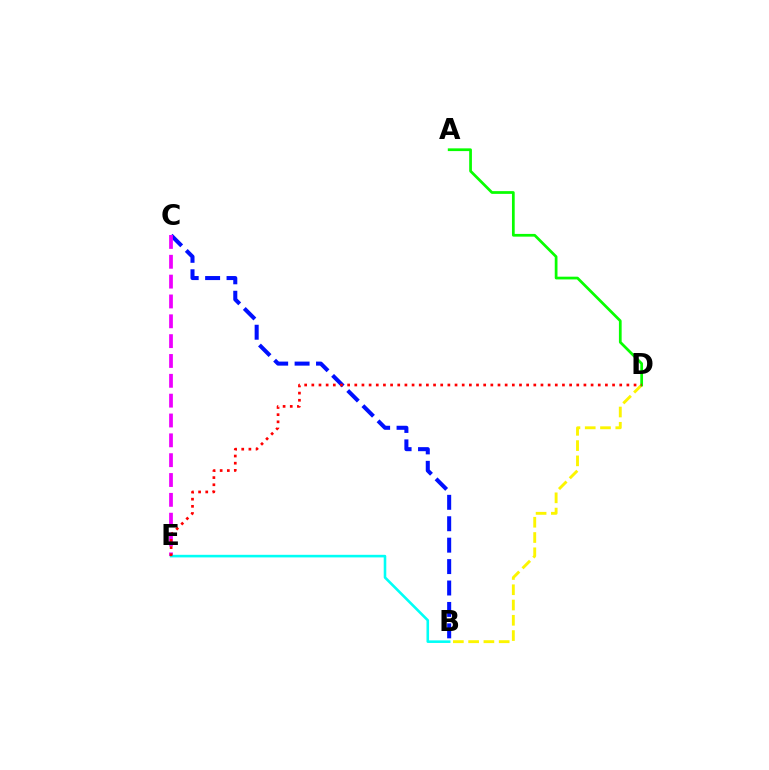{('B', 'D'): [{'color': '#fcf500', 'line_style': 'dashed', 'thickness': 2.07}], ('A', 'D'): [{'color': '#08ff00', 'line_style': 'solid', 'thickness': 1.97}], ('B', 'C'): [{'color': '#0010ff', 'line_style': 'dashed', 'thickness': 2.91}], ('C', 'E'): [{'color': '#ee00ff', 'line_style': 'dashed', 'thickness': 2.7}], ('B', 'E'): [{'color': '#00fff6', 'line_style': 'solid', 'thickness': 1.86}], ('D', 'E'): [{'color': '#ff0000', 'line_style': 'dotted', 'thickness': 1.95}]}